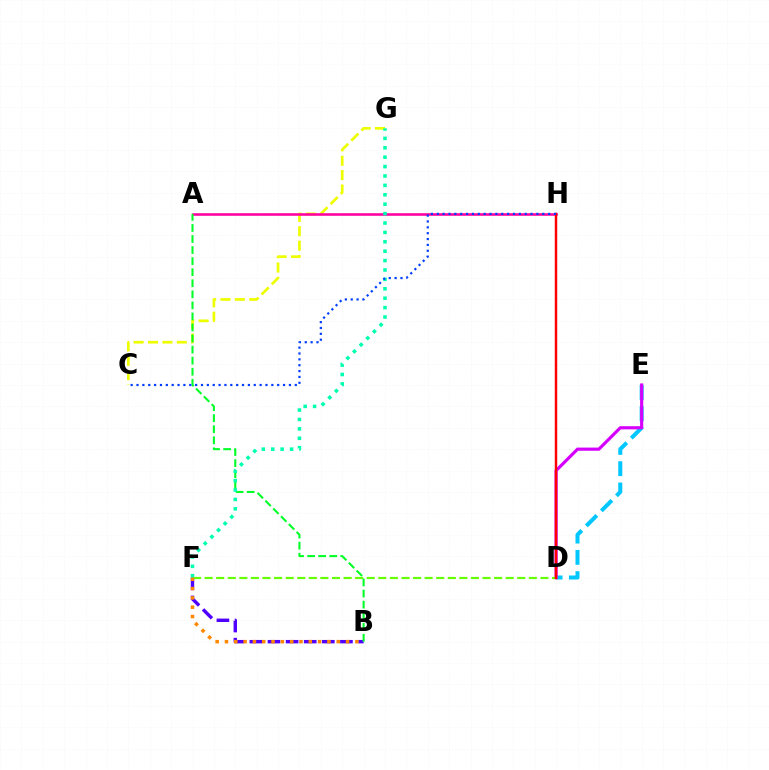{('B', 'F'): [{'color': '#4f00ff', 'line_style': 'dashed', 'thickness': 2.46}, {'color': '#ff8800', 'line_style': 'dotted', 'thickness': 2.53}], ('C', 'G'): [{'color': '#eeff00', 'line_style': 'dashed', 'thickness': 1.96}], ('D', 'E'): [{'color': '#00c7ff', 'line_style': 'dashed', 'thickness': 2.89}, {'color': '#d600ff', 'line_style': 'solid', 'thickness': 2.28}], ('A', 'H'): [{'color': '#ff00a0', 'line_style': 'solid', 'thickness': 1.86}], ('D', 'F'): [{'color': '#66ff00', 'line_style': 'dashed', 'thickness': 1.57}], ('A', 'B'): [{'color': '#00ff27', 'line_style': 'dashed', 'thickness': 1.5}], ('F', 'G'): [{'color': '#00ffaf', 'line_style': 'dotted', 'thickness': 2.55}], ('D', 'H'): [{'color': '#ff0000', 'line_style': 'solid', 'thickness': 1.77}], ('C', 'H'): [{'color': '#003fff', 'line_style': 'dotted', 'thickness': 1.59}]}